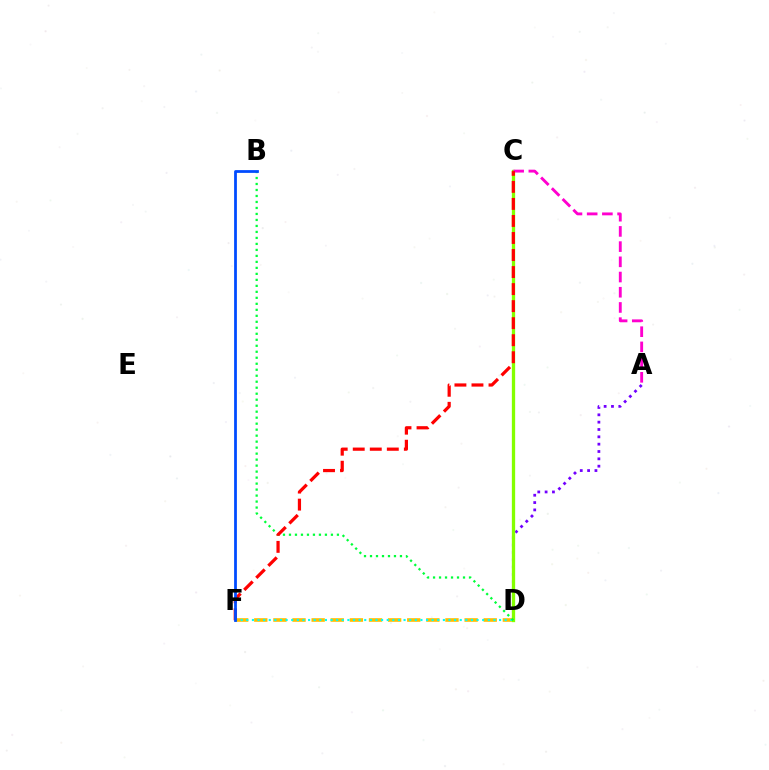{('D', 'F'): [{'color': '#ffbd00', 'line_style': 'dashed', 'thickness': 2.6}, {'color': '#00fff6', 'line_style': 'dotted', 'thickness': 1.53}], ('A', 'D'): [{'color': '#7200ff', 'line_style': 'dotted', 'thickness': 1.99}], ('C', 'D'): [{'color': '#84ff00', 'line_style': 'solid', 'thickness': 2.37}], ('B', 'D'): [{'color': '#00ff39', 'line_style': 'dotted', 'thickness': 1.63}], ('A', 'C'): [{'color': '#ff00cf', 'line_style': 'dashed', 'thickness': 2.07}], ('C', 'F'): [{'color': '#ff0000', 'line_style': 'dashed', 'thickness': 2.31}], ('B', 'F'): [{'color': '#004bff', 'line_style': 'solid', 'thickness': 2.0}]}